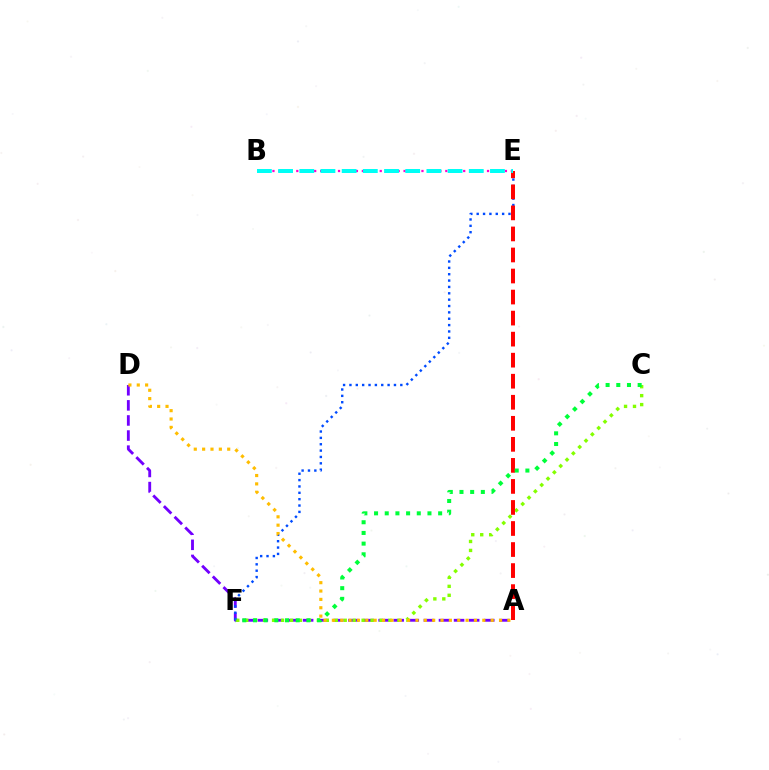{('A', 'D'): [{'color': '#7200ff', 'line_style': 'dashed', 'thickness': 2.05}, {'color': '#ffbd00', 'line_style': 'dotted', 'thickness': 2.27}], ('C', 'F'): [{'color': '#84ff00', 'line_style': 'dotted', 'thickness': 2.43}, {'color': '#00ff39', 'line_style': 'dotted', 'thickness': 2.9}], ('B', 'E'): [{'color': '#ff00cf', 'line_style': 'dotted', 'thickness': 1.62}, {'color': '#00fff6', 'line_style': 'dashed', 'thickness': 2.88}], ('E', 'F'): [{'color': '#004bff', 'line_style': 'dotted', 'thickness': 1.73}], ('A', 'E'): [{'color': '#ff0000', 'line_style': 'dashed', 'thickness': 2.86}]}